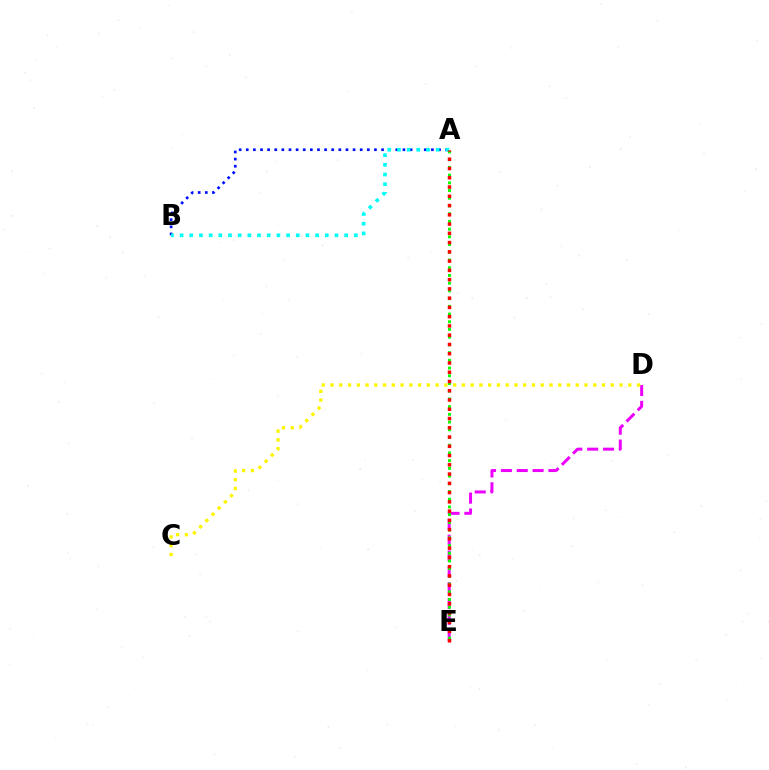{('D', 'E'): [{'color': '#ee00ff', 'line_style': 'dashed', 'thickness': 2.15}], ('A', 'E'): [{'color': '#08ff00', 'line_style': 'dotted', 'thickness': 2.1}, {'color': '#ff0000', 'line_style': 'dotted', 'thickness': 2.52}], ('A', 'B'): [{'color': '#0010ff', 'line_style': 'dotted', 'thickness': 1.93}, {'color': '#00fff6', 'line_style': 'dotted', 'thickness': 2.63}], ('C', 'D'): [{'color': '#fcf500', 'line_style': 'dotted', 'thickness': 2.38}]}